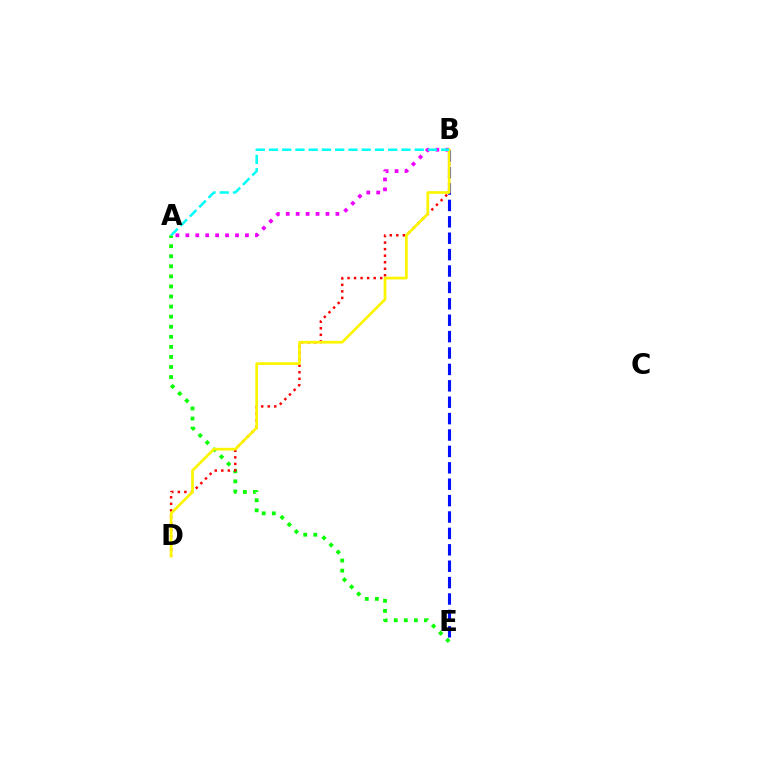{('A', 'E'): [{'color': '#08ff00', 'line_style': 'dotted', 'thickness': 2.74}], ('B', 'D'): [{'color': '#ff0000', 'line_style': 'dotted', 'thickness': 1.78}, {'color': '#fcf500', 'line_style': 'solid', 'thickness': 1.95}], ('B', 'E'): [{'color': '#0010ff', 'line_style': 'dashed', 'thickness': 2.23}], ('A', 'B'): [{'color': '#ee00ff', 'line_style': 'dotted', 'thickness': 2.7}, {'color': '#00fff6', 'line_style': 'dashed', 'thickness': 1.8}]}